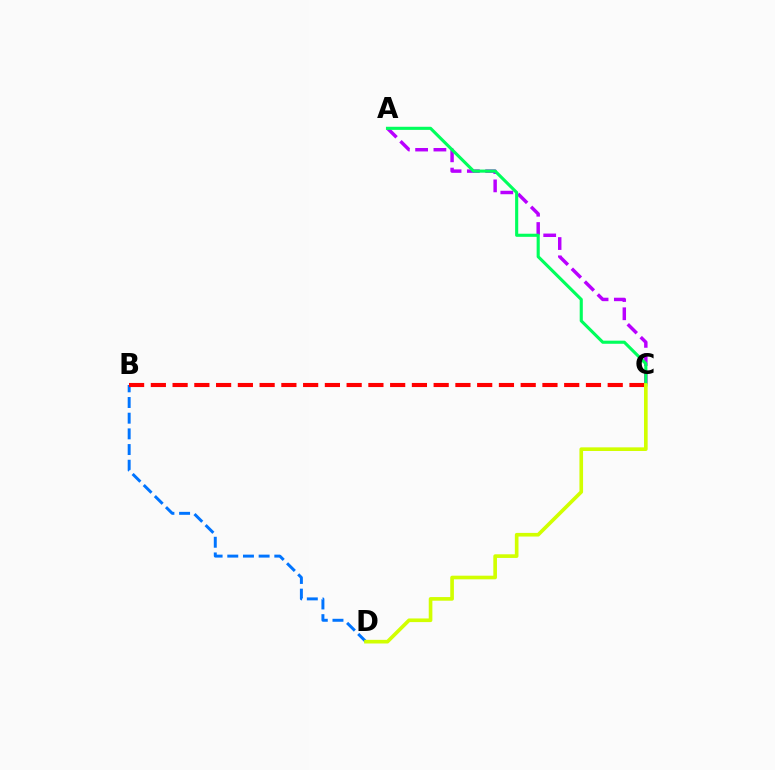{('A', 'C'): [{'color': '#b900ff', 'line_style': 'dashed', 'thickness': 2.48}, {'color': '#00ff5c', 'line_style': 'solid', 'thickness': 2.24}], ('B', 'D'): [{'color': '#0074ff', 'line_style': 'dashed', 'thickness': 2.13}], ('B', 'C'): [{'color': '#ff0000', 'line_style': 'dashed', 'thickness': 2.96}], ('C', 'D'): [{'color': '#d1ff00', 'line_style': 'solid', 'thickness': 2.62}]}